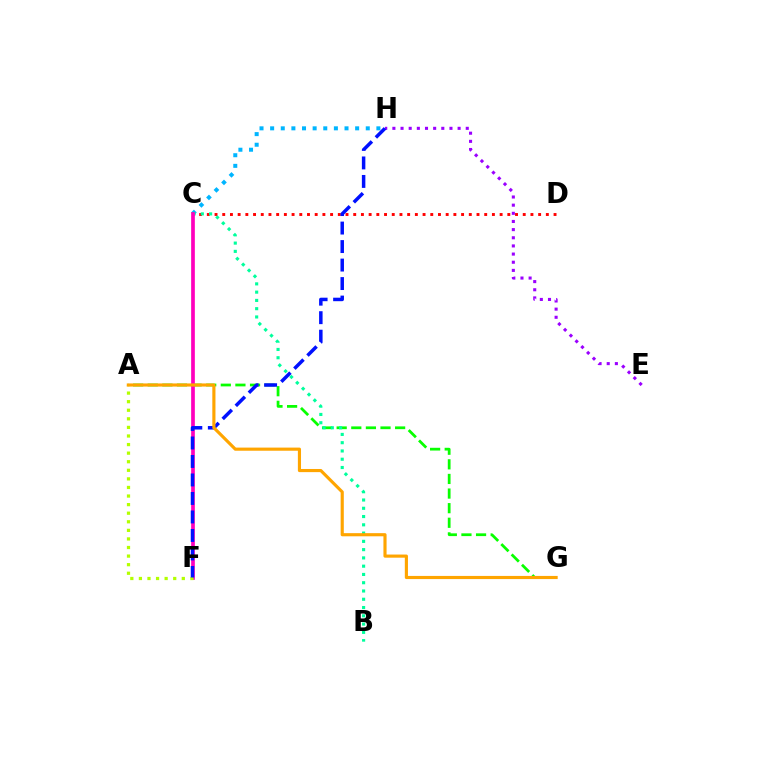{('A', 'G'): [{'color': '#08ff00', 'line_style': 'dashed', 'thickness': 1.99}, {'color': '#ffa500', 'line_style': 'solid', 'thickness': 2.26}], ('C', 'D'): [{'color': '#ff0000', 'line_style': 'dotted', 'thickness': 2.09}], ('C', 'H'): [{'color': '#00b5ff', 'line_style': 'dotted', 'thickness': 2.89}], ('B', 'C'): [{'color': '#00ff9d', 'line_style': 'dotted', 'thickness': 2.25}], ('C', 'F'): [{'color': '#ff00bd', 'line_style': 'solid', 'thickness': 2.66}], ('E', 'H'): [{'color': '#9b00ff', 'line_style': 'dotted', 'thickness': 2.22}], ('A', 'F'): [{'color': '#b3ff00', 'line_style': 'dotted', 'thickness': 2.33}], ('F', 'H'): [{'color': '#0010ff', 'line_style': 'dashed', 'thickness': 2.51}]}